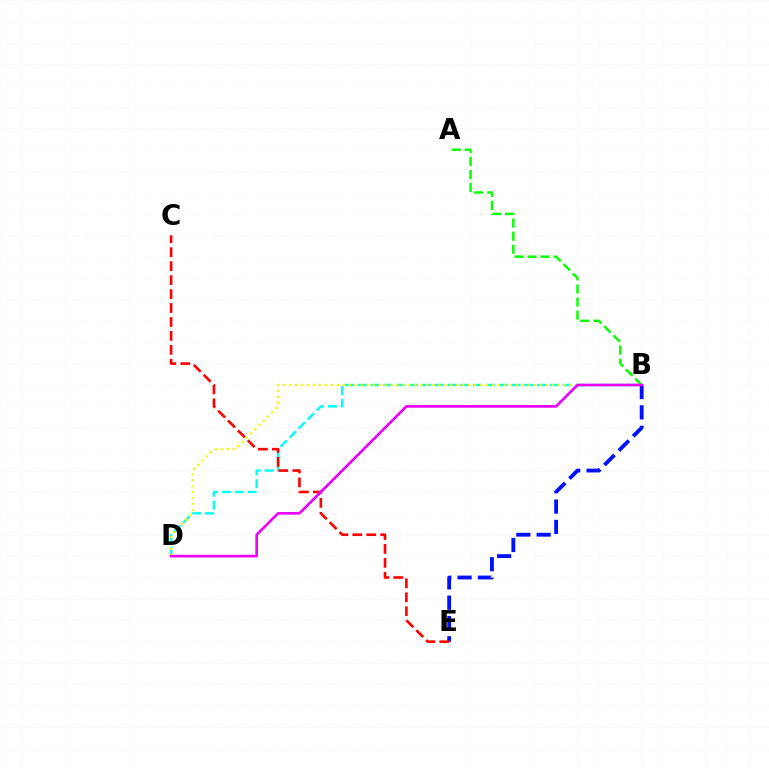{('B', 'D'): [{'color': '#00fff6', 'line_style': 'dashed', 'thickness': 1.74}, {'color': '#fcf500', 'line_style': 'dotted', 'thickness': 1.62}, {'color': '#ee00ff', 'line_style': 'solid', 'thickness': 1.9}], ('A', 'B'): [{'color': '#08ff00', 'line_style': 'dashed', 'thickness': 1.77}], ('B', 'E'): [{'color': '#0010ff', 'line_style': 'dashed', 'thickness': 2.76}], ('C', 'E'): [{'color': '#ff0000', 'line_style': 'dashed', 'thickness': 1.9}]}